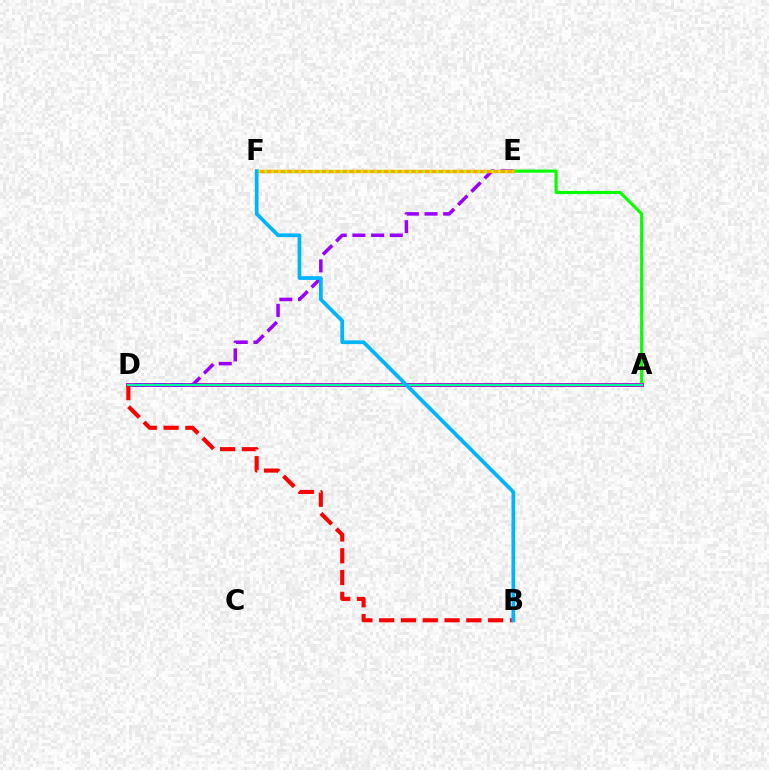{('A', 'E'): [{'color': '#08ff00', 'line_style': 'solid', 'thickness': 2.28}], ('A', 'D'): [{'color': '#ff00bd', 'line_style': 'solid', 'thickness': 2.86}, {'color': '#0010ff', 'line_style': 'solid', 'thickness': 1.74}, {'color': '#00ff9d', 'line_style': 'solid', 'thickness': 1.65}], ('B', 'D'): [{'color': '#ff0000', 'line_style': 'dashed', 'thickness': 2.96}], ('D', 'E'): [{'color': '#9b00ff', 'line_style': 'dashed', 'thickness': 2.54}], ('E', 'F'): [{'color': '#ffa500', 'line_style': 'solid', 'thickness': 2.52}, {'color': '#b3ff00', 'line_style': 'dotted', 'thickness': 1.87}], ('B', 'F'): [{'color': '#00b5ff', 'line_style': 'solid', 'thickness': 2.69}]}